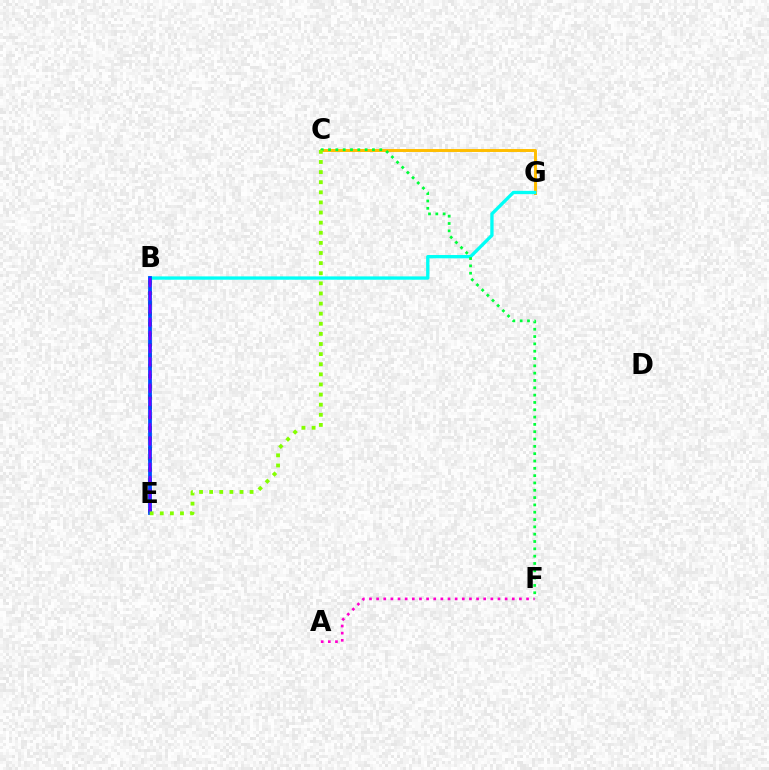{('C', 'G'): [{'color': '#ffbd00', 'line_style': 'solid', 'thickness': 2.13}], ('B', 'G'): [{'color': '#00fff6', 'line_style': 'solid', 'thickness': 2.38}], ('B', 'E'): [{'color': '#ff0000', 'line_style': 'dotted', 'thickness': 2.82}, {'color': '#004bff', 'line_style': 'solid', 'thickness': 2.73}, {'color': '#7200ff', 'line_style': 'dashed', 'thickness': 1.79}], ('A', 'F'): [{'color': '#ff00cf', 'line_style': 'dotted', 'thickness': 1.94}], ('C', 'F'): [{'color': '#00ff39', 'line_style': 'dotted', 'thickness': 1.99}], ('C', 'E'): [{'color': '#84ff00', 'line_style': 'dotted', 'thickness': 2.75}]}